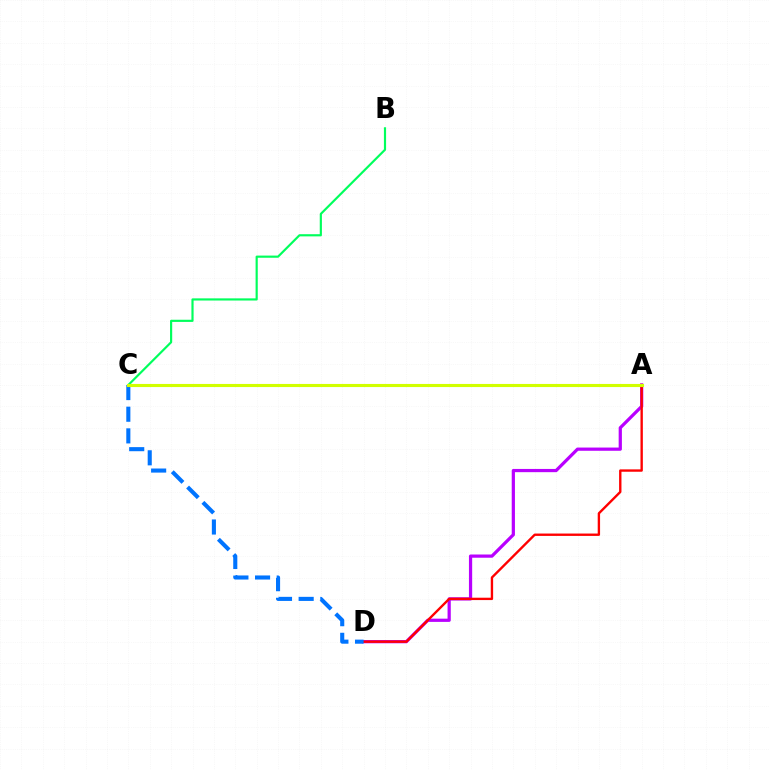{('A', 'D'): [{'color': '#b900ff', 'line_style': 'solid', 'thickness': 2.32}, {'color': '#ff0000', 'line_style': 'solid', 'thickness': 1.7}], ('B', 'C'): [{'color': '#00ff5c', 'line_style': 'solid', 'thickness': 1.56}], ('C', 'D'): [{'color': '#0074ff', 'line_style': 'dashed', 'thickness': 2.94}], ('A', 'C'): [{'color': '#d1ff00', 'line_style': 'solid', 'thickness': 2.24}]}